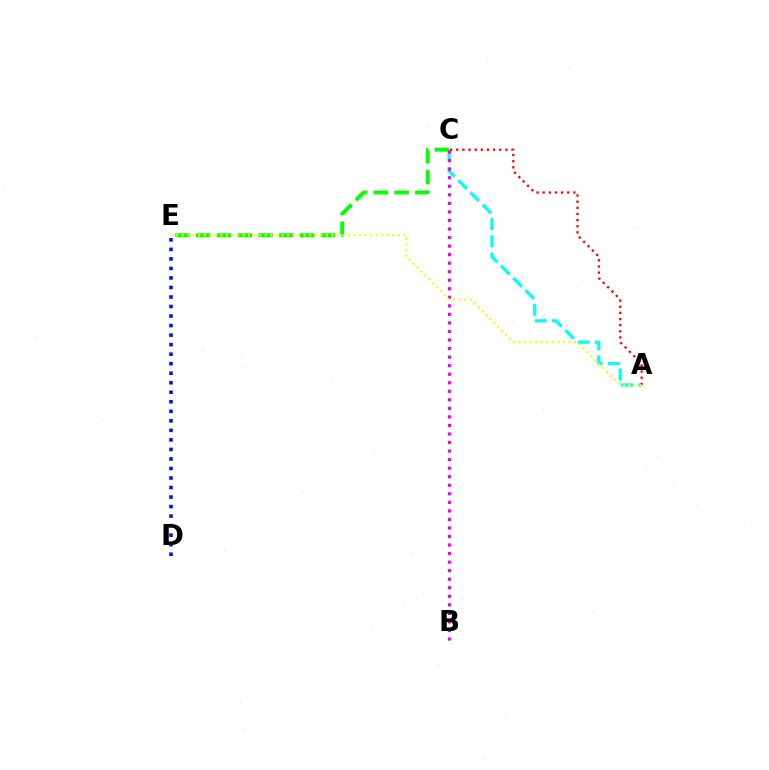{('A', 'C'): [{'color': '#00fff6', 'line_style': 'dashed', 'thickness': 2.34}, {'color': '#ff0000', 'line_style': 'dotted', 'thickness': 1.67}], ('C', 'E'): [{'color': '#08ff00', 'line_style': 'dashed', 'thickness': 2.82}], ('B', 'C'): [{'color': '#ee00ff', 'line_style': 'dotted', 'thickness': 2.32}], ('A', 'E'): [{'color': '#fcf500', 'line_style': 'dotted', 'thickness': 1.51}], ('D', 'E'): [{'color': '#0010ff', 'line_style': 'dotted', 'thickness': 2.59}]}